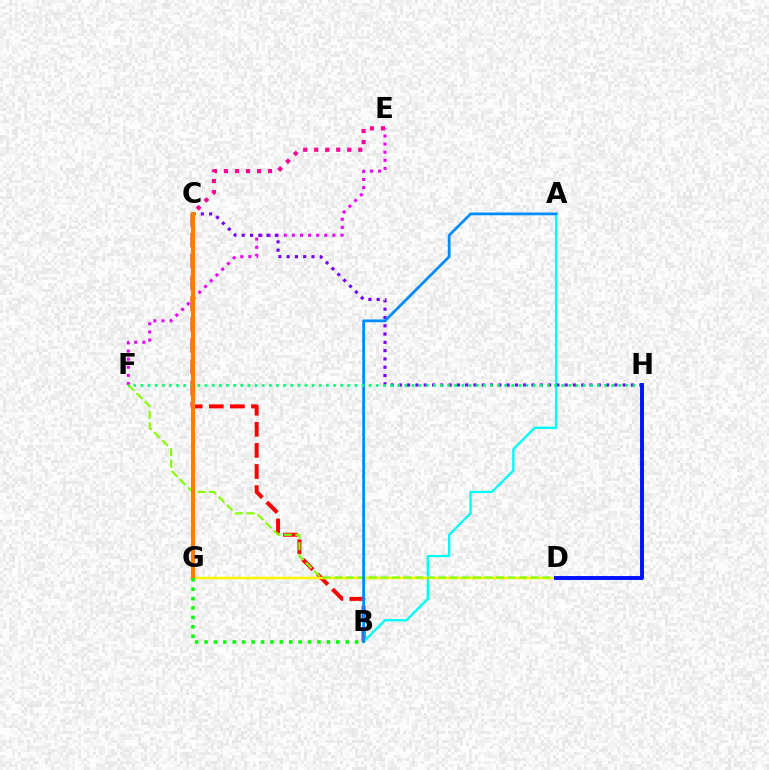{('E', 'F'): [{'color': '#ee00ff', 'line_style': 'dotted', 'thickness': 2.2}], ('B', 'C'): [{'color': '#ff0000', 'line_style': 'dashed', 'thickness': 2.87}], ('A', 'B'): [{'color': '#00fff6', 'line_style': 'solid', 'thickness': 1.67}, {'color': '#008cff', 'line_style': 'solid', 'thickness': 1.99}], ('D', 'G'): [{'color': '#fcf500', 'line_style': 'solid', 'thickness': 1.8}], ('D', 'F'): [{'color': '#84ff00', 'line_style': 'dashed', 'thickness': 1.57}], ('C', 'H'): [{'color': '#7200ff', 'line_style': 'dotted', 'thickness': 2.25}], ('F', 'H'): [{'color': '#00ff74', 'line_style': 'dotted', 'thickness': 1.94}], ('C', 'E'): [{'color': '#ff0094', 'line_style': 'dotted', 'thickness': 2.99}], ('C', 'G'): [{'color': '#ff7c00', 'line_style': 'solid', 'thickness': 2.93}], ('D', 'H'): [{'color': '#0010ff', 'line_style': 'solid', 'thickness': 2.81}], ('B', 'G'): [{'color': '#08ff00', 'line_style': 'dotted', 'thickness': 2.56}]}